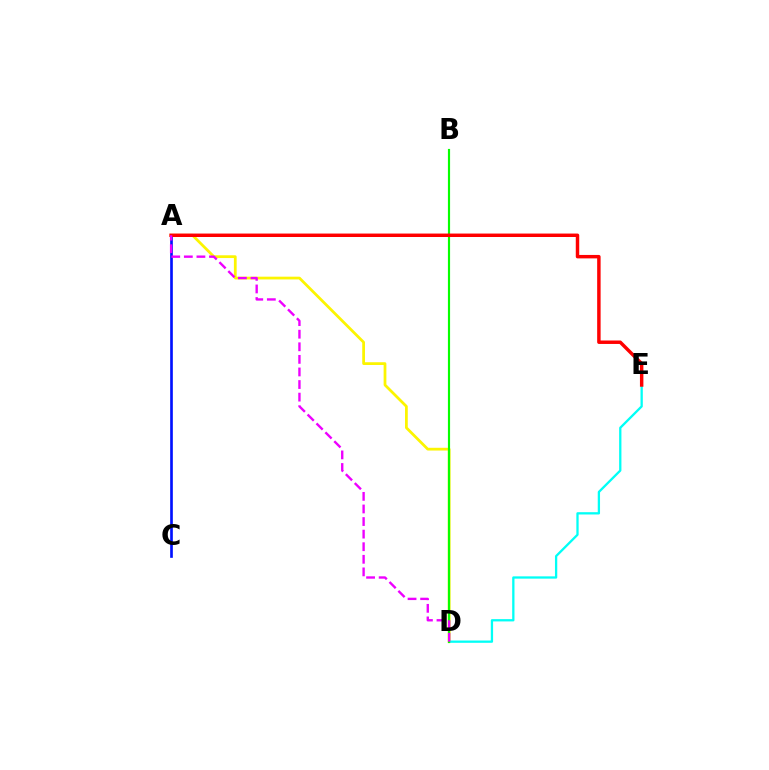{('A', 'D'): [{'color': '#fcf500', 'line_style': 'solid', 'thickness': 1.98}, {'color': '#ee00ff', 'line_style': 'dashed', 'thickness': 1.71}], ('D', 'E'): [{'color': '#00fff6', 'line_style': 'solid', 'thickness': 1.65}], ('B', 'D'): [{'color': '#08ff00', 'line_style': 'solid', 'thickness': 1.56}], ('A', 'C'): [{'color': '#0010ff', 'line_style': 'solid', 'thickness': 1.92}], ('A', 'E'): [{'color': '#ff0000', 'line_style': 'solid', 'thickness': 2.48}]}